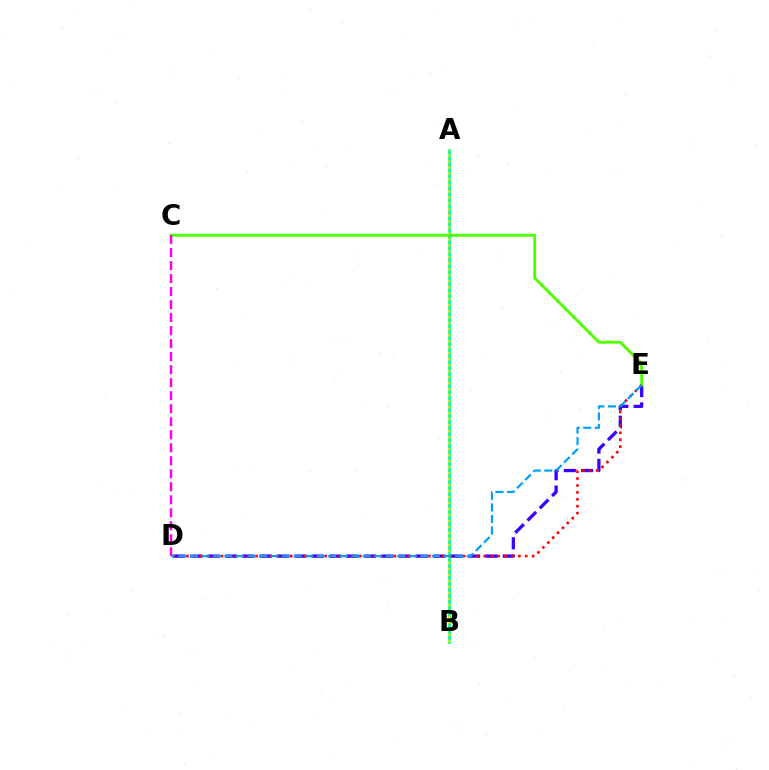{('D', 'E'): [{'color': '#3700ff', 'line_style': 'dashed', 'thickness': 2.36}, {'color': '#ff0000', 'line_style': 'dotted', 'thickness': 1.88}, {'color': '#009eff', 'line_style': 'dashed', 'thickness': 1.57}], ('A', 'B'): [{'color': '#00ff86', 'line_style': 'solid', 'thickness': 1.91}, {'color': '#ffd500', 'line_style': 'dotted', 'thickness': 1.63}], ('C', 'E'): [{'color': '#4fff00', 'line_style': 'solid', 'thickness': 2.06}], ('C', 'D'): [{'color': '#ff00ed', 'line_style': 'dashed', 'thickness': 1.77}]}